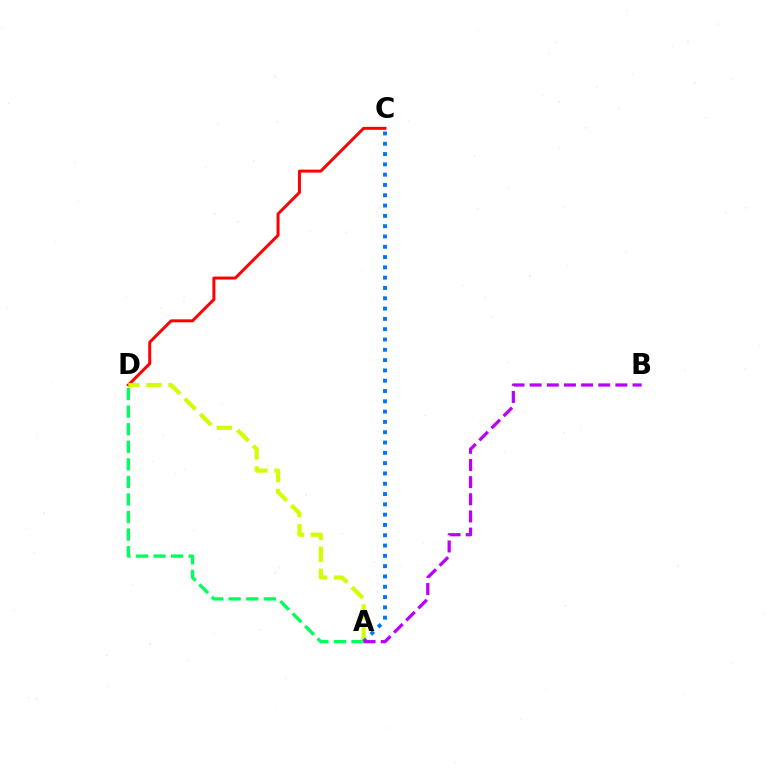{('C', 'D'): [{'color': '#ff0000', 'line_style': 'solid', 'thickness': 2.14}], ('A', 'D'): [{'color': '#00ff5c', 'line_style': 'dashed', 'thickness': 2.39}, {'color': '#d1ff00', 'line_style': 'dashed', 'thickness': 2.99}], ('A', 'C'): [{'color': '#0074ff', 'line_style': 'dotted', 'thickness': 2.8}], ('A', 'B'): [{'color': '#b900ff', 'line_style': 'dashed', 'thickness': 2.33}]}